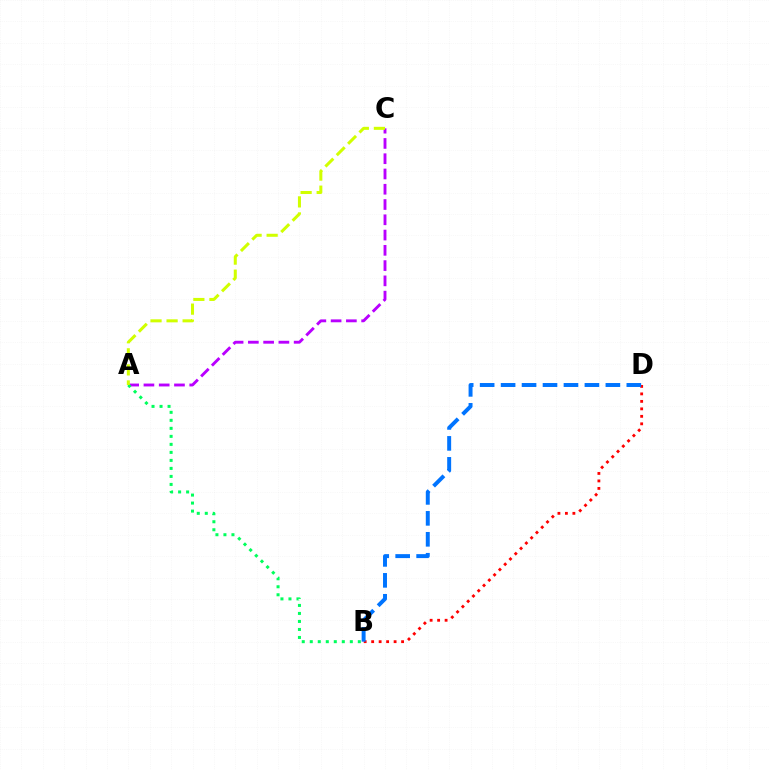{('A', 'C'): [{'color': '#b900ff', 'line_style': 'dashed', 'thickness': 2.07}, {'color': '#d1ff00', 'line_style': 'dashed', 'thickness': 2.18}], ('A', 'B'): [{'color': '#00ff5c', 'line_style': 'dotted', 'thickness': 2.18}], ('B', 'D'): [{'color': '#ff0000', 'line_style': 'dotted', 'thickness': 2.03}, {'color': '#0074ff', 'line_style': 'dashed', 'thickness': 2.85}]}